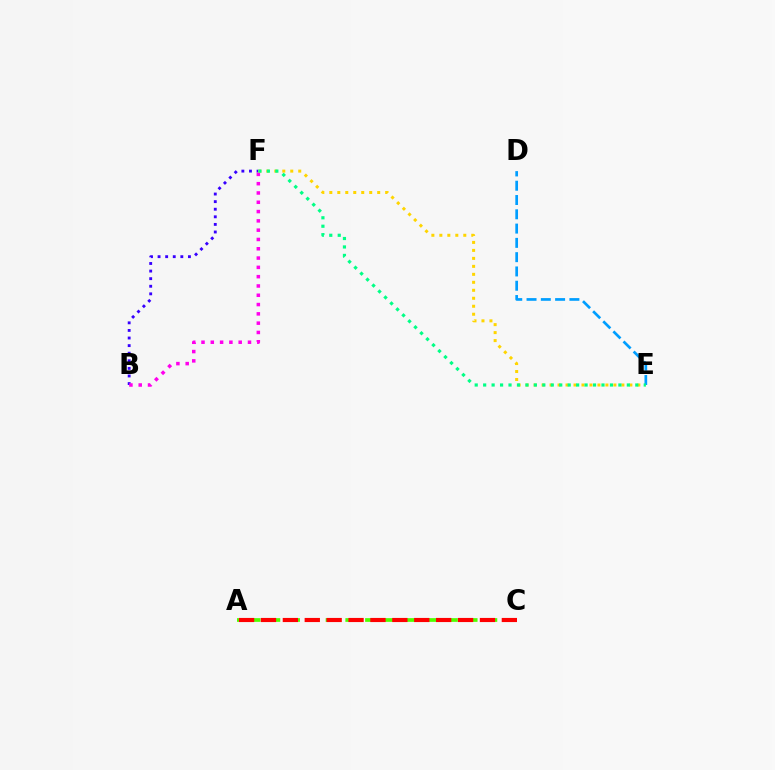{('B', 'F'): [{'color': '#3700ff', 'line_style': 'dotted', 'thickness': 2.06}, {'color': '#ff00ed', 'line_style': 'dotted', 'thickness': 2.53}], ('A', 'C'): [{'color': '#4fff00', 'line_style': 'dashed', 'thickness': 2.68}, {'color': '#ff0000', 'line_style': 'dashed', 'thickness': 2.97}], ('E', 'F'): [{'color': '#ffd500', 'line_style': 'dotted', 'thickness': 2.17}, {'color': '#00ff86', 'line_style': 'dotted', 'thickness': 2.3}], ('D', 'E'): [{'color': '#009eff', 'line_style': 'dashed', 'thickness': 1.94}]}